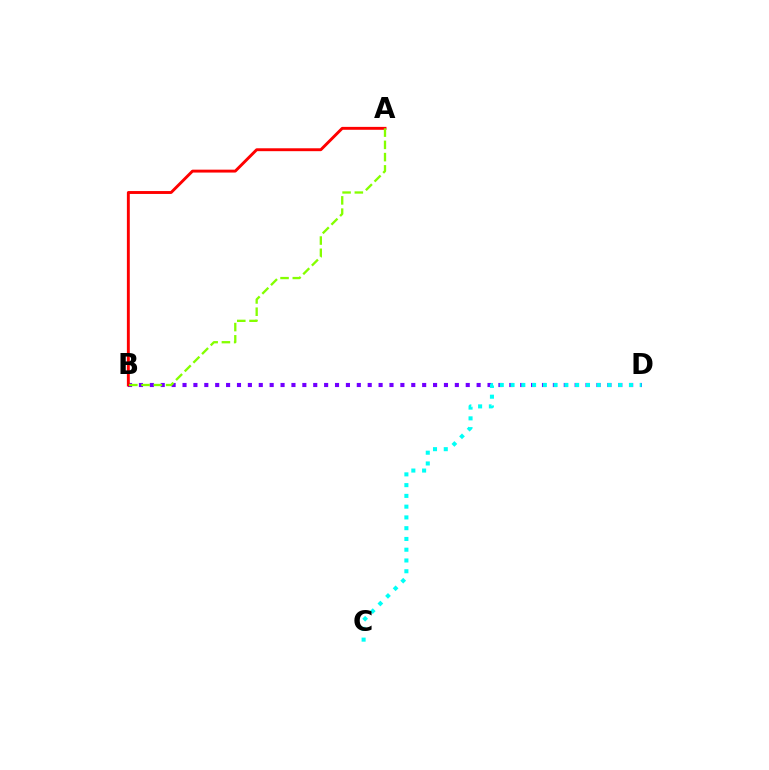{('B', 'D'): [{'color': '#7200ff', 'line_style': 'dotted', 'thickness': 2.96}], ('A', 'B'): [{'color': '#ff0000', 'line_style': 'solid', 'thickness': 2.09}, {'color': '#84ff00', 'line_style': 'dashed', 'thickness': 1.66}], ('C', 'D'): [{'color': '#00fff6', 'line_style': 'dotted', 'thickness': 2.92}]}